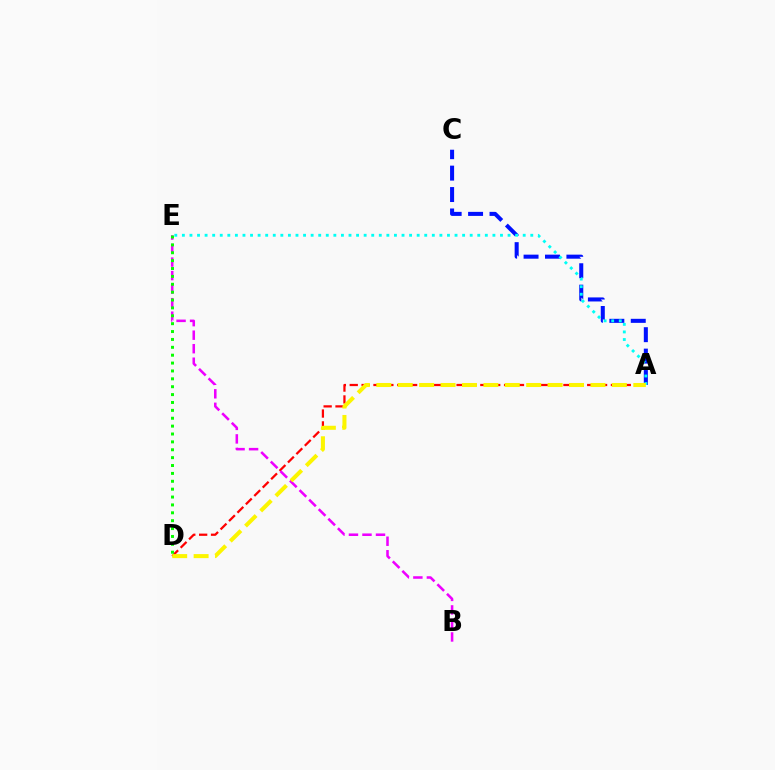{('A', 'C'): [{'color': '#0010ff', 'line_style': 'dashed', 'thickness': 2.91}], ('A', 'E'): [{'color': '#00fff6', 'line_style': 'dotted', 'thickness': 2.06}], ('A', 'D'): [{'color': '#ff0000', 'line_style': 'dashed', 'thickness': 1.61}, {'color': '#fcf500', 'line_style': 'dashed', 'thickness': 2.91}], ('B', 'E'): [{'color': '#ee00ff', 'line_style': 'dashed', 'thickness': 1.84}], ('D', 'E'): [{'color': '#08ff00', 'line_style': 'dotted', 'thickness': 2.14}]}